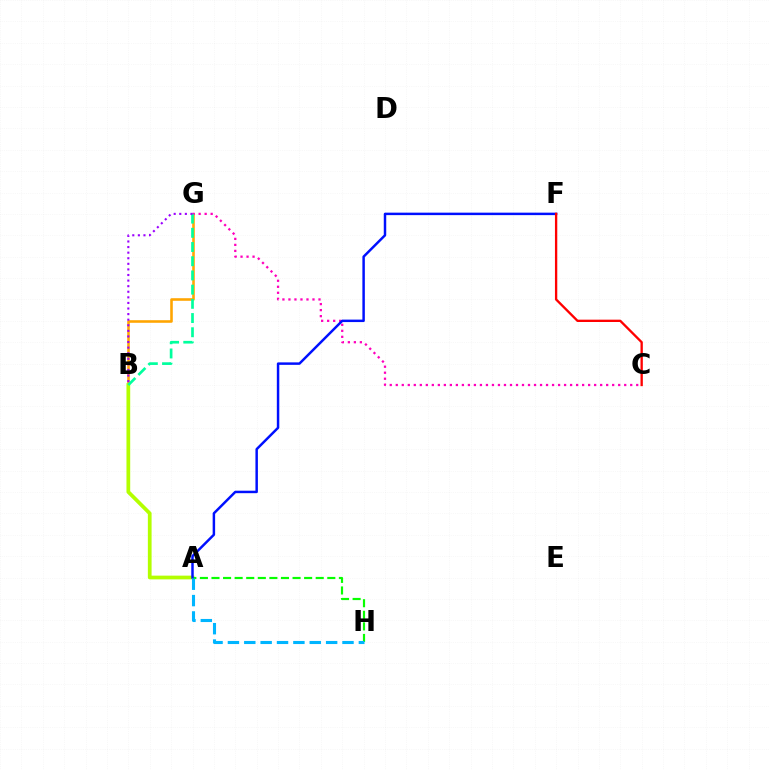{('B', 'G'): [{'color': '#ffa500', 'line_style': 'solid', 'thickness': 1.86}, {'color': '#00ff9d', 'line_style': 'dashed', 'thickness': 1.93}, {'color': '#9b00ff', 'line_style': 'dotted', 'thickness': 1.52}], ('C', 'G'): [{'color': '#ff00bd', 'line_style': 'dotted', 'thickness': 1.63}], ('A', 'B'): [{'color': '#b3ff00', 'line_style': 'solid', 'thickness': 2.69}], ('A', 'H'): [{'color': '#08ff00', 'line_style': 'dashed', 'thickness': 1.57}, {'color': '#00b5ff', 'line_style': 'dashed', 'thickness': 2.22}], ('A', 'F'): [{'color': '#0010ff', 'line_style': 'solid', 'thickness': 1.78}], ('C', 'F'): [{'color': '#ff0000', 'line_style': 'solid', 'thickness': 1.68}]}